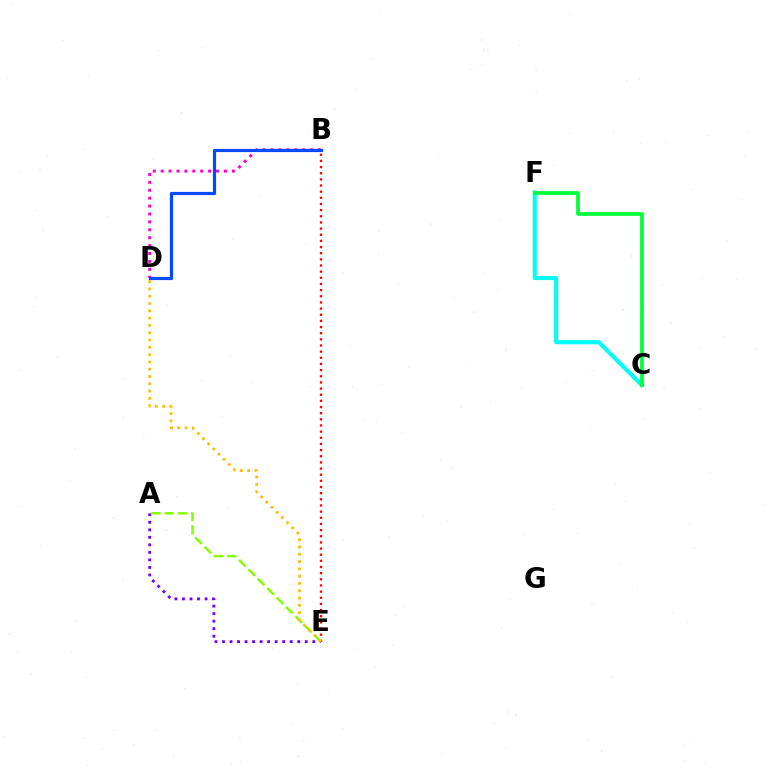{('C', 'F'): [{'color': '#00fff6', 'line_style': 'solid', 'thickness': 2.97}, {'color': '#00ff39', 'line_style': 'solid', 'thickness': 2.68}], ('A', 'E'): [{'color': '#7200ff', 'line_style': 'dotted', 'thickness': 2.04}, {'color': '#84ff00', 'line_style': 'dashed', 'thickness': 1.81}], ('B', 'D'): [{'color': '#ff00cf', 'line_style': 'dotted', 'thickness': 2.15}, {'color': '#004bff', 'line_style': 'solid', 'thickness': 2.29}], ('B', 'E'): [{'color': '#ff0000', 'line_style': 'dotted', 'thickness': 1.67}], ('D', 'E'): [{'color': '#ffbd00', 'line_style': 'dotted', 'thickness': 1.98}]}